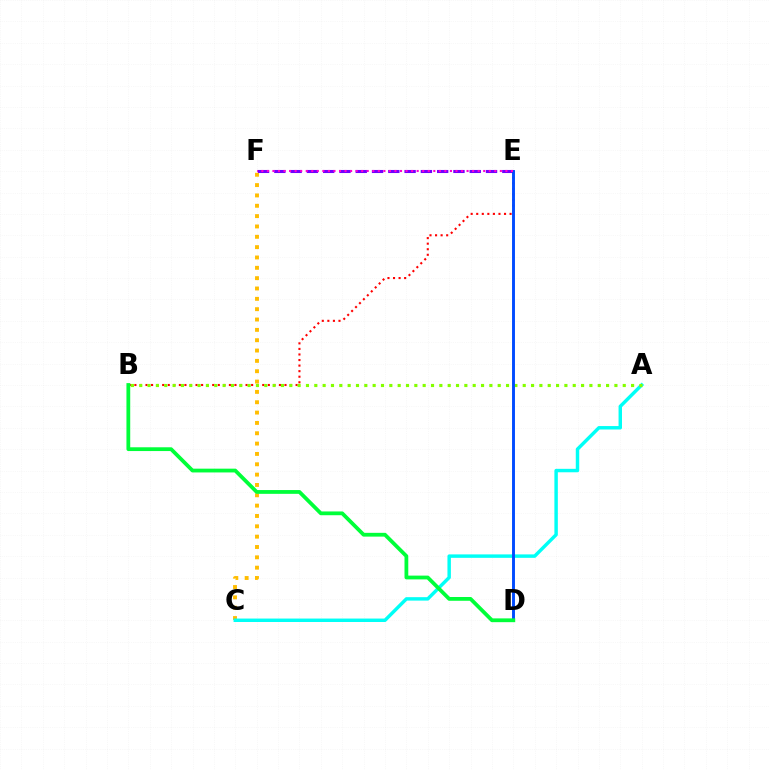{('C', 'F'): [{'color': '#ffbd00', 'line_style': 'dotted', 'thickness': 2.81}], ('E', 'F'): [{'color': '#7200ff', 'line_style': 'dashed', 'thickness': 2.21}, {'color': '#ff00cf', 'line_style': 'dotted', 'thickness': 1.51}], ('B', 'E'): [{'color': '#ff0000', 'line_style': 'dotted', 'thickness': 1.51}], ('A', 'C'): [{'color': '#00fff6', 'line_style': 'solid', 'thickness': 2.48}], ('A', 'B'): [{'color': '#84ff00', 'line_style': 'dotted', 'thickness': 2.27}], ('D', 'E'): [{'color': '#004bff', 'line_style': 'solid', 'thickness': 2.1}], ('B', 'D'): [{'color': '#00ff39', 'line_style': 'solid', 'thickness': 2.72}]}